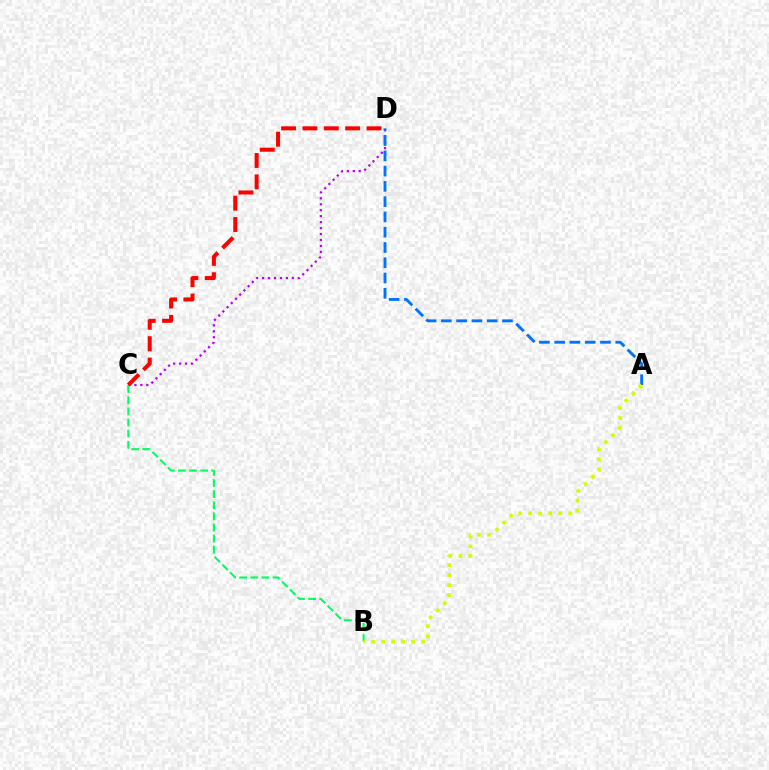{('C', 'D'): [{'color': '#b900ff', 'line_style': 'dotted', 'thickness': 1.62}, {'color': '#ff0000', 'line_style': 'dashed', 'thickness': 2.9}], ('B', 'C'): [{'color': '#00ff5c', 'line_style': 'dashed', 'thickness': 1.51}], ('A', 'D'): [{'color': '#0074ff', 'line_style': 'dashed', 'thickness': 2.07}], ('A', 'B'): [{'color': '#d1ff00', 'line_style': 'dotted', 'thickness': 2.72}]}